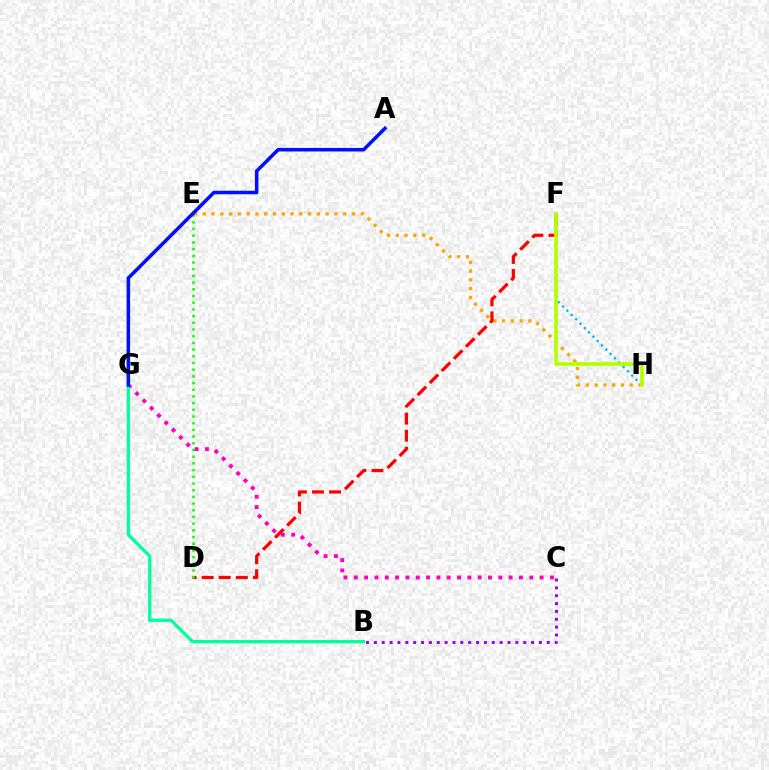{('F', 'H'): [{'color': '#00b5ff', 'line_style': 'dotted', 'thickness': 1.66}, {'color': '#b3ff00', 'line_style': 'solid', 'thickness': 2.62}], ('C', 'G'): [{'color': '#ff00bd', 'line_style': 'dotted', 'thickness': 2.8}], ('B', 'C'): [{'color': '#9b00ff', 'line_style': 'dotted', 'thickness': 2.14}], ('E', 'H'): [{'color': '#ffa500', 'line_style': 'dotted', 'thickness': 2.38}], ('D', 'F'): [{'color': '#ff0000', 'line_style': 'dashed', 'thickness': 2.32}], ('B', 'G'): [{'color': '#00ff9d', 'line_style': 'solid', 'thickness': 2.35}], ('D', 'E'): [{'color': '#08ff00', 'line_style': 'dotted', 'thickness': 1.82}], ('A', 'G'): [{'color': '#0010ff', 'line_style': 'solid', 'thickness': 2.54}]}